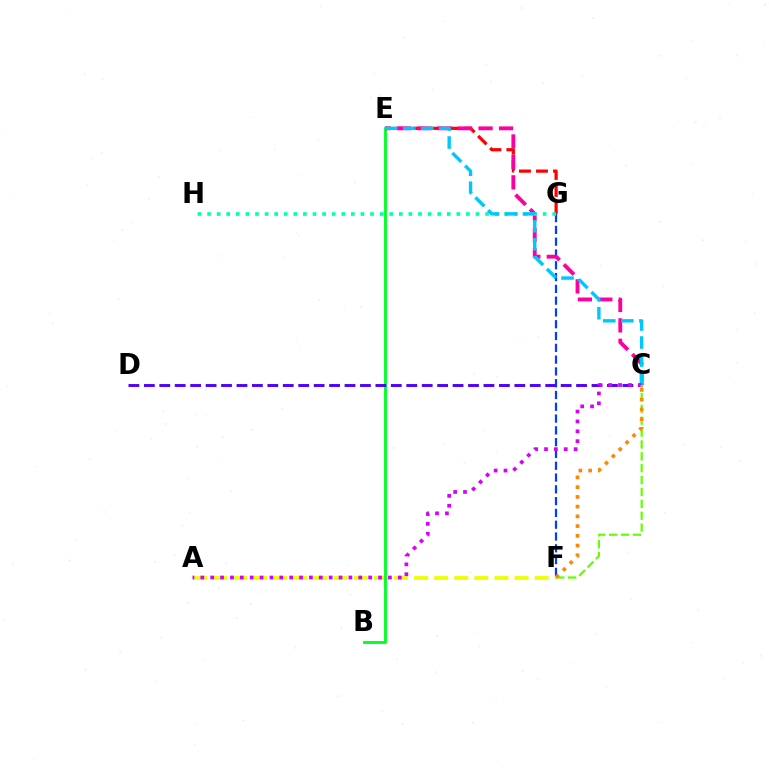{('A', 'F'): [{'color': '#eeff00', 'line_style': 'dashed', 'thickness': 2.73}], ('E', 'G'): [{'color': '#ff0000', 'line_style': 'dashed', 'thickness': 2.31}], ('F', 'G'): [{'color': '#003fff', 'line_style': 'dashed', 'thickness': 1.6}], ('B', 'E'): [{'color': '#00ff27', 'line_style': 'solid', 'thickness': 2.05}], ('C', 'E'): [{'color': '#ff00a0', 'line_style': 'dashed', 'thickness': 2.78}, {'color': '#00c7ff', 'line_style': 'dashed', 'thickness': 2.45}], ('C', 'D'): [{'color': '#4f00ff', 'line_style': 'dashed', 'thickness': 2.1}], ('G', 'H'): [{'color': '#00ffaf', 'line_style': 'dotted', 'thickness': 2.6}], ('A', 'C'): [{'color': '#d600ff', 'line_style': 'dotted', 'thickness': 2.68}], ('C', 'F'): [{'color': '#66ff00', 'line_style': 'dashed', 'thickness': 1.61}, {'color': '#ff8800', 'line_style': 'dotted', 'thickness': 2.65}]}